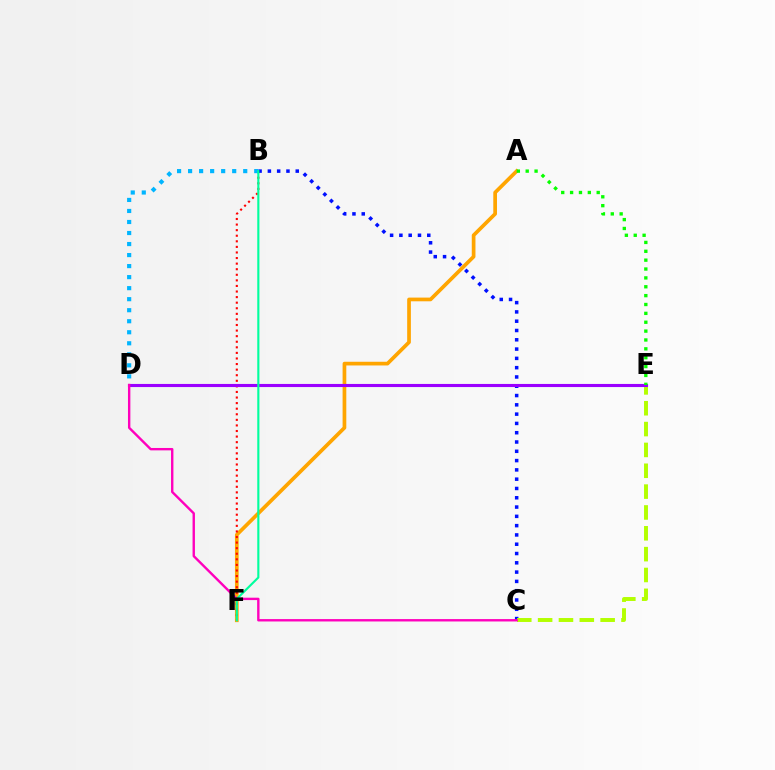{('A', 'F'): [{'color': '#ffa500', 'line_style': 'solid', 'thickness': 2.67}], ('B', 'F'): [{'color': '#ff0000', 'line_style': 'dotted', 'thickness': 1.52}, {'color': '#00ff9d', 'line_style': 'solid', 'thickness': 1.53}], ('B', 'C'): [{'color': '#0010ff', 'line_style': 'dotted', 'thickness': 2.52}], ('C', 'E'): [{'color': '#b3ff00', 'line_style': 'dashed', 'thickness': 2.83}], ('D', 'E'): [{'color': '#9b00ff', 'line_style': 'solid', 'thickness': 2.24}], ('C', 'D'): [{'color': '#ff00bd', 'line_style': 'solid', 'thickness': 1.72}], ('B', 'D'): [{'color': '#00b5ff', 'line_style': 'dotted', 'thickness': 3.0}], ('A', 'E'): [{'color': '#08ff00', 'line_style': 'dotted', 'thickness': 2.41}]}